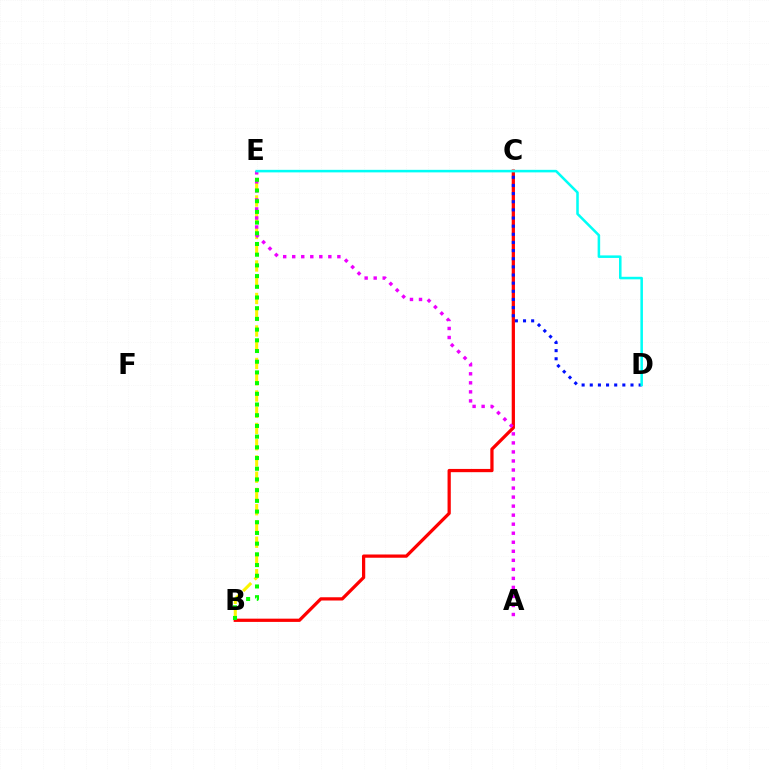{('B', 'E'): [{'color': '#fcf500', 'line_style': 'dashed', 'thickness': 2.21}, {'color': '#08ff00', 'line_style': 'dotted', 'thickness': 2.91}], ('B', 'C'): [{'color': '#ff0000', 'line_style': 'solid', 'thickness': 2.34}], ('A', 'E'): [{'color': '#ee00ff', 'line_style': 'dotted', 'thickness': 2.45}], ('C', 'D'): [{'color': '#0010ff', 'line_style': 'dotted', 'thickness': 2.21}], ('D', 'E'): [{'color': '#00fff6', 'line_style': 'solid', 'thickness': 1.83}]}